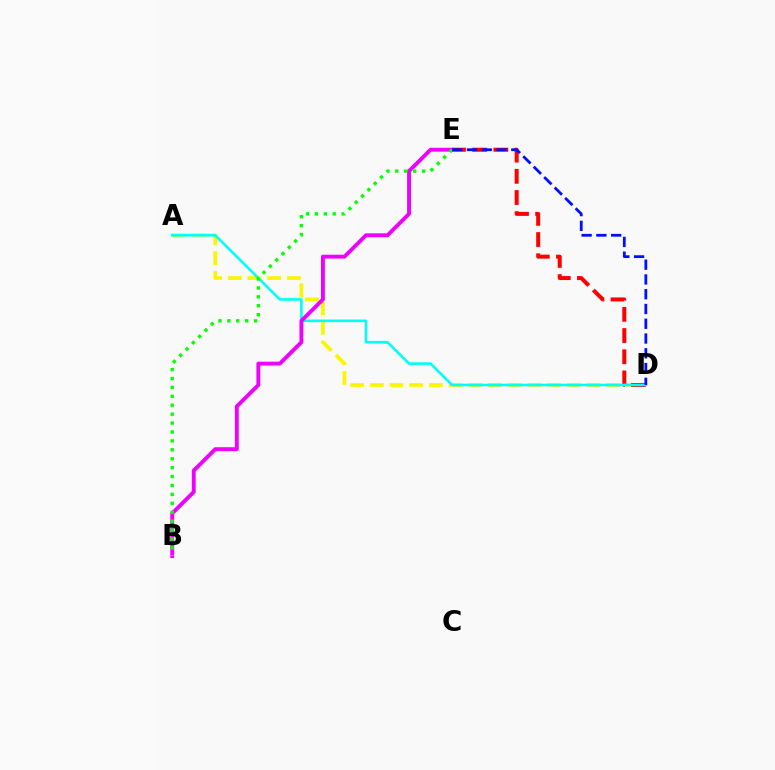{('A', 'D'): [{'color': '#fcf500', 'line_style': 'dashed', 'thickness': 2.68}, {'color': '#00fff6', 'line_style': 'solid', 'thickness': 1.87}], ('D', 'E'): [{'color': '#ff0000', 'line_style': 'dashed', 'thickness': 2.88}, {'color': '#0010ff', 'line_style': 'dashed', 'thickness': 2.01}], ('B', 'E'): [{'color': '#ee00ff', 'line_style': 'solid', 'thickness': 2.79}, {'color': '#08ff00', 'line_style': 'dotted', 'thickness': 2.42}]}